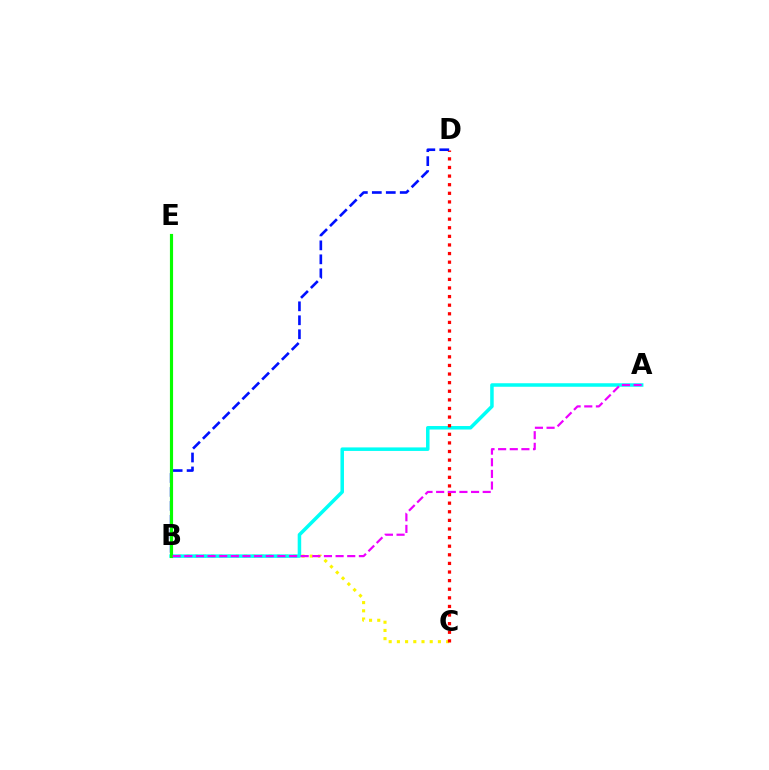{('B', 'C'): [{'color': '#fcf500', 'line_style': 'dotted', 'thickness': 2.23}], ('A', 'B'): [{'color': '#00fff6', 'line_style': 'solid', 'thickness': 2.53}, {'color': '#ee00ff', 'line_style': 'dashed', 'thickness': 1.58}], ('C', 'D'): [{'color': '#ff0000', 'line_style': 'dotted', 'thickness': 2.34}], ('B', 'D'): [{'color': '#0010ff', 'line_style': 'dashed', 'thickness': 1.9}], ('B', 'E'): [{'color': '#08ff00', 'line_style': 'solid', 'thickness': 2.27}]}